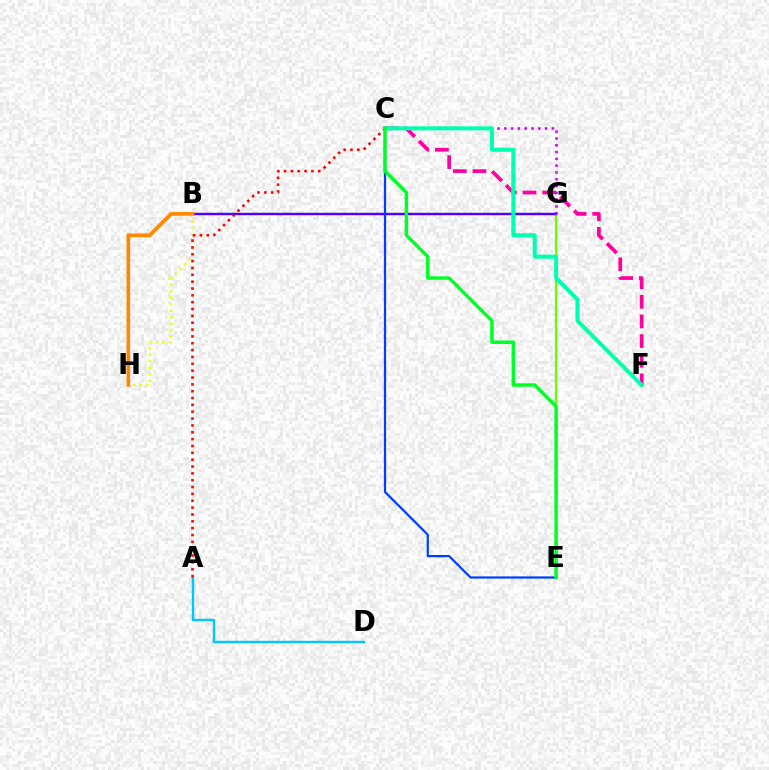{('E', 'G'): [{'color': '#66ff00', 'line_style': 'solid', 'thickness': 1.59}], ('B', 'G'): [{'color': '#4f00ff', 'line_style': 'solid', 'thickness': 1.76}], ('C', 'G'): [{'color': '#d600ff', 'line_style': 'dotted', 'thickness': 1.85}], ('C', 'F'): [{'color': '#ff00a0', 'line_style': 'dashed', 'thickness': 2.67}, {'color': '#00ffaf', 'line_style': 'solid', 'thickness': 2.91}], ('B', 'H'): [{'color': '#eeff00', 'line_style': 'dotted', 'thickness': 1.77}, {'color': '#ff8800', 'line_style': 'solid', 'thickness': 2.61}], ('A', 'D'): [{'color': '#00c7ff', 'line_style': 'solid', 'thickness': 1.74}], ('A', 'C'): [{'color': '#ff0000', 'line_style': 'dotted', 'thickness': 1.86}], ('C', 'E'): [{'color': '#003fff', 'line_style': 'solid', 'thickness': 1.6}, {'color': '#00ff27', 'line_style': 'solid', 'thickness': 2.49}]}